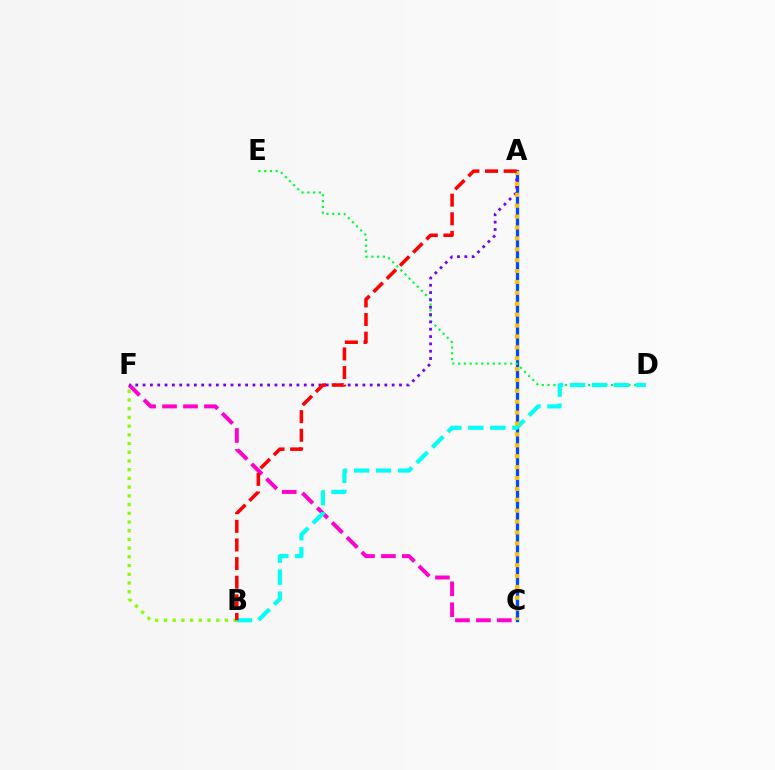{('A', 'C'): [{'color': '#004bff', 'line_style': 'solid', 'thickness': 2.35}, {'color': '#ffbd00', 'line_style': 'dotted', 'thickness': 2.96}], ('C', 'F'): [{'color': '#ff00cf', 'line_style': 'dashed', 'thickness': 2.84}], ('D', 'E'): [{'color': '#00ff39', 'line_style': 'dotted', 'thickness': 1.57}], ('B', 'F'): [{'color': '#84ff00', 'line_style': 'dotted', 'thickness': 2.37}], ('A', 'F'): [{'color': '#7200ff', 'line_style': 'dotted', 'thickness': 1.99}], ('B', 'D'): [{'color': '#00fff6', 'line_style': 'dashed', 'thickness': 2.99}], ('A', 'B'): [{'color': '#ff0000', 'line_style': 'dashed', 'thickness': 2.53}]}